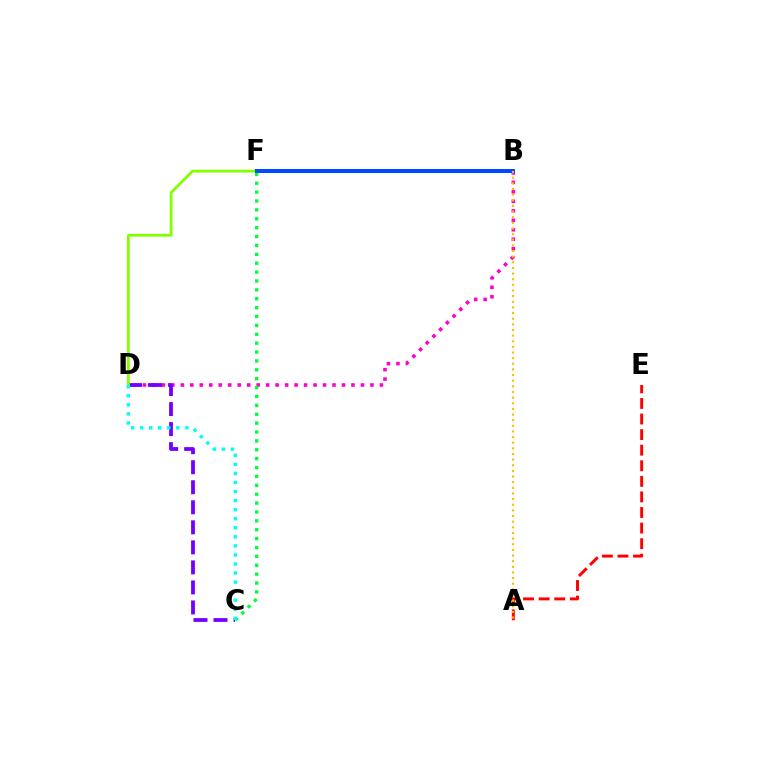{('B', 'D'): [{'color': '#ff00cf', 'line_style': 'dotted', 'thickness': 2.58}], ('C', 'D'): [{'color': '#7200ff', 'line_style': 'dashed', 'thickness': 2.72}, {'color': '#00fff6', 'line_style': 'dotted', 'thickness': 2.46}], ('A', 'E'): [{'color': '#ff0000', 'line_style': 'dashed', 'thickness': 2.12}], ('D', 'F'): [{'color': '#84ff00', 'line_style': 'solid', 'thickness': 2.02}], ('C', 'F'): [{'color': '#00ff39', 'line_style': 'dotted', 'thickness': 2.41}], ('B', 'F'): [{'color': '#004bff', 'line_style': 'solid', 'thickness': 2.89}], ('A', 'B'): [{'color': '#ffbd00', 'line_style': 'dotted', 'thickness': 1.53}]}